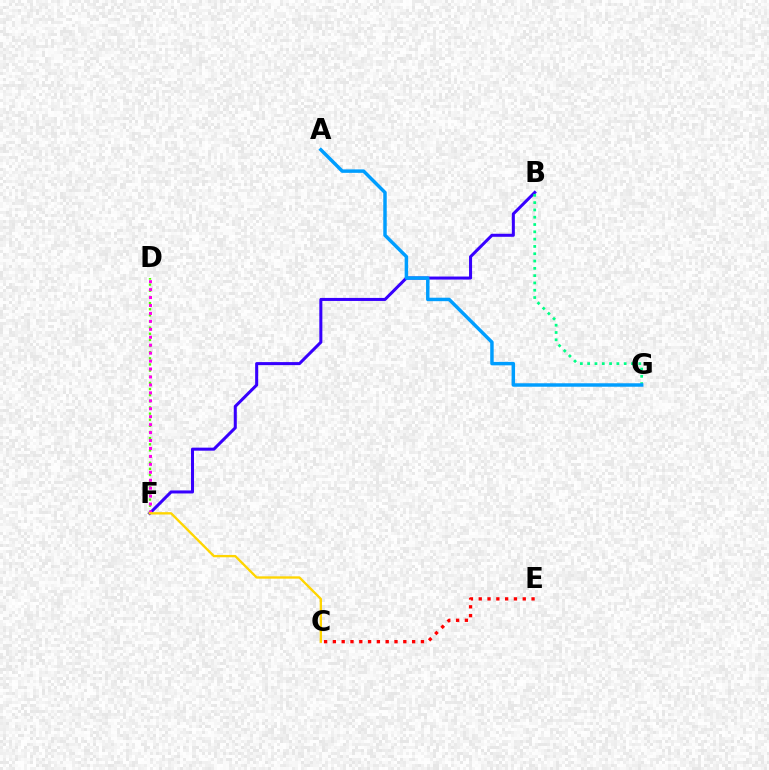{('D', 'F'): [{'color': '#4fff00', 'line_style': 'dotted', 'thickness': 1.67}, {'color': '#ff00ed', 'line_style': 'dotted', 'thickness': 2.16}], ('B', 'F'): [{'color': '#3700ff', 'line_style': 'solid', 'thickness': 2.19}], ('B', 'G'): [{'color': '#00ff86', 'line_style': 'dotted', 'thickness': 1.98}], ('C', 'E'): [{'color': '#ff0000', 'line_style': 'dotted', 'thickness': 2.39}], ('A', 'G'): [{'color': '#009eff', 'line_style': 'solid', 'thickness': 2.49}], ('C', 'F'): [{'color': '#ffd500', 'line_style': 'solid', 'thickness': 1.68}]}